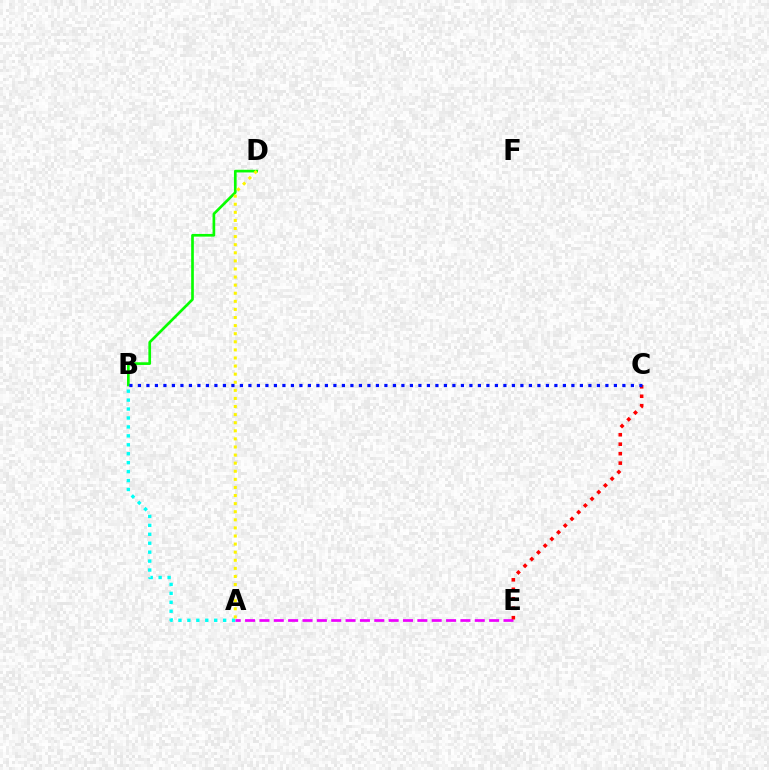{('B', 'D'): [{'color': '#08ff00', 'line_style': 'solid', 'thickness': 1.93}], ('A', 'B'): [{'color': '#00fff6', 'line_style': 'dotted', 'thickness': 2.43}], ('A', 'E'): [{'color': '#ee00ff', 'line_style': 'dashed', 'thickness': 1.95}], ('A', 'D'): [{'color': '#fcf500', 'line_style': 'dotted', 'thickness': 2.2}], ('C', 'E'): [{'color': '#ff0000', 'line_style': 'dotted', 'thickness': 2.57}], ('B', 'C'): [{'color': '#0010ff', 'line_style': 'dotted', 'thickness': 2.31}]}